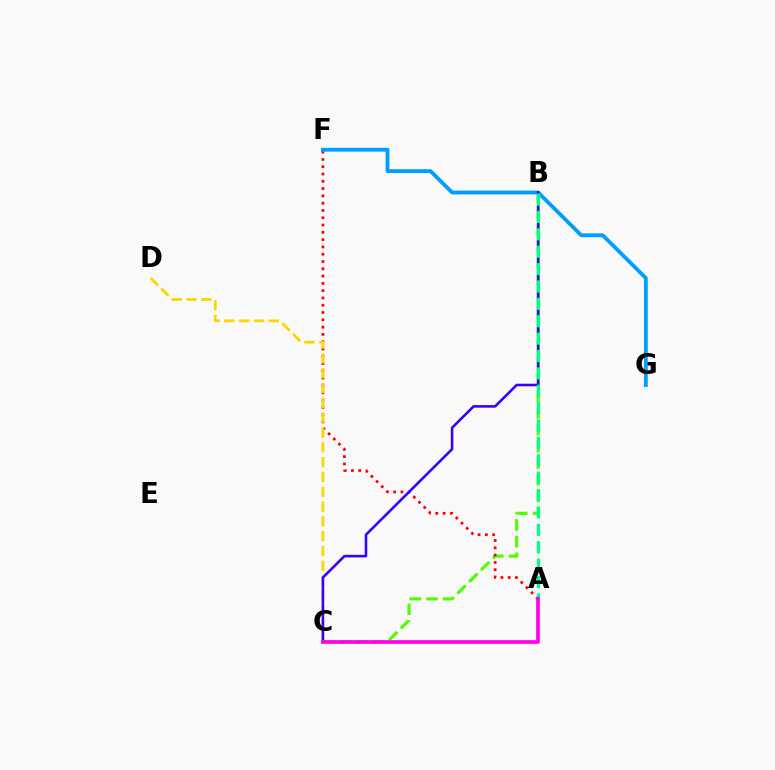{('B', 'C'): [{'color': '#4fff00', 'line_style': 'dashed', 'thickness': 2.27}, {'color': '#3700ff', 'line_style': 'solid', 'thickness': 1.86}], ('A', 'F'): [{'color': '#ff0000', 'line_style': 'dotted', 'thickness': 1.98}], ('F', 'G'): [{'color': '#009eff', 'line_style': 'solid', 'thickness': 2.75}], ('C', 'D'): [{'color': '#ffd500', 'line_style': 'dashed', 'thickness': 2.01}], ('A', 'B'): [{'color': '#00ff86', 'line_style': 'dashed', 'thickness': 2.36}], ('A', 'C'): [{'color': '#ff00ed', 'line_style': 'solid', 'thickness': 2.66}]}